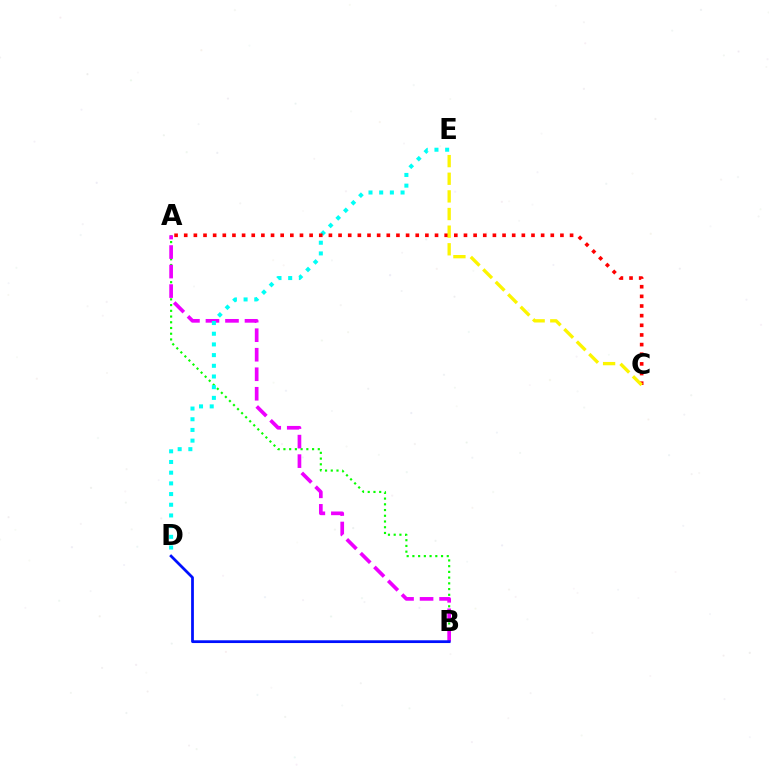{('A', 'B'): [{'color': '#08ff00', 'line_style': 'dotted', 'thickness': 1.56}, {'color': '#ee00ff', 'line_style': 'dashed', 'thickness': 2.65}], ('D', 'E'): [{'color': '#00fff6', 'line_style': 'dotted', 'thickness': 2.9}], ('B', 'D'): [{'color': '#0010ff', 'line_style': 'solid', 'thickness': 1.99}], ('A', 'C'): [{'color': '#ff0000', 'line_style': 'dotted', 'thickness': 2.62}], ('C', 'E'): [{'color': '#fcf500', 'line_style': 'dashed', 'thickness': 2.4}]}